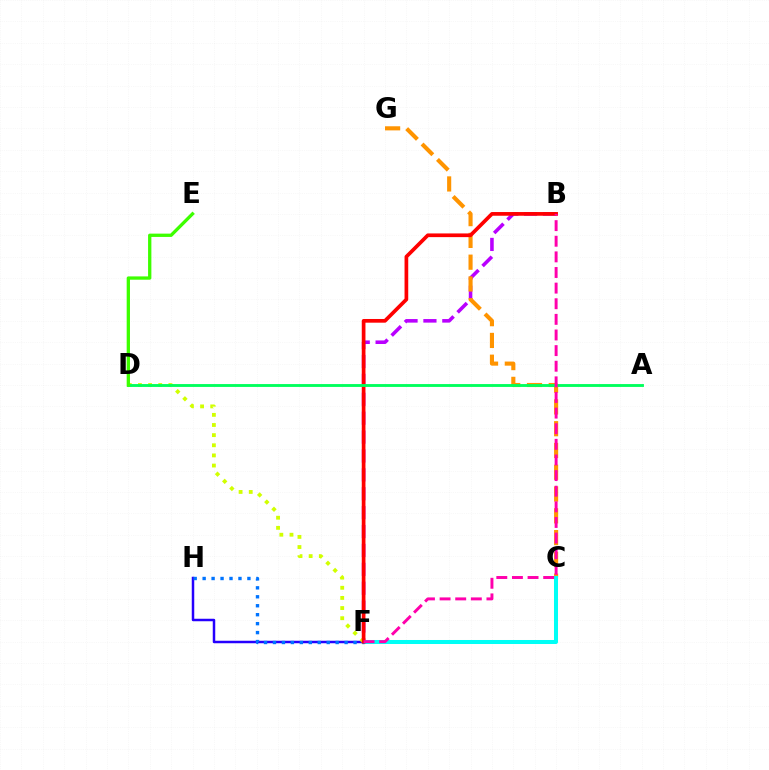{('B', 'F'): [{'color': '#b900ff', 'line_style': 'dashed', 'thickness': 2.57}, {'color': '#ff0000', 'line_style': 'solid', 'thickness': 2.66}, {'color': '#ff00ac', 'line_style': 'dashed', 'thickness': 2.12}], ('F', 'H'): [{'color': '#2500ff', 'line_style': 'solid', 'thickness': 1.8}, {'color': '#0074ff', 'line_style': 'dotted', 'thickness': 2.43}], ('C', 'G'): [{'color': '#ff9400', 'line_style': 'dashed', 'thickness': 2.96}], ('D', 'F'): [{'color': '#d1ff00', 'line_style': 'dotted', 'thickness': 2.76}], ('C', 'F'): [{'color': '#00fff6', 'line_style': 'solid', 'thickness': 2.89}], ('A', 'D'): [{'color': '#00ff5c', 'line_style': 'solid', 'thickness': 2.06}], ('D', 'E'): [{'color': '#3dff00', 'line_style': 'solid', 'thickness': 2.38}]}